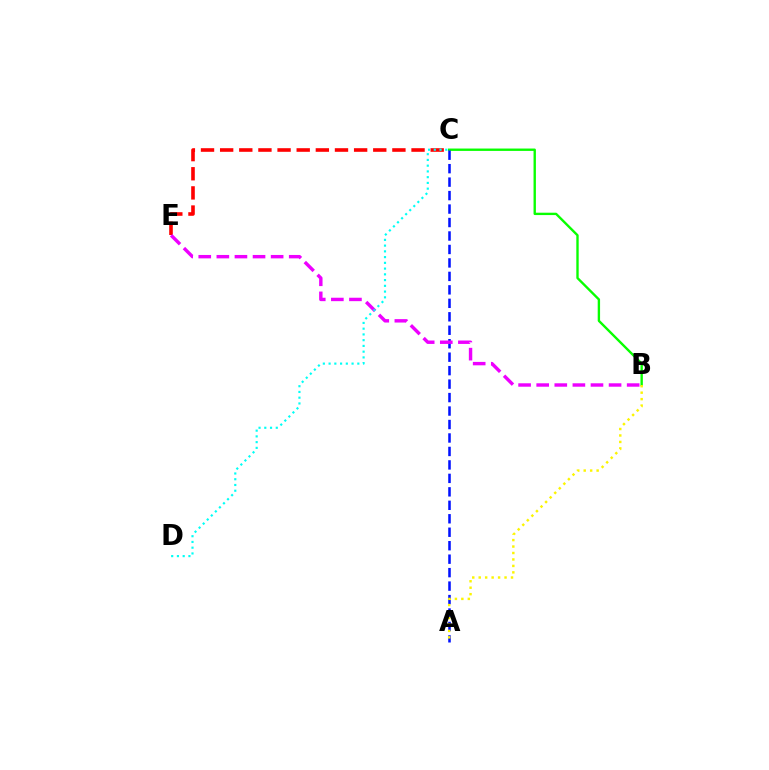{('B', 'C'): [{'color': '#08ff00', 'line_style': 'solid', 'thickness': 1.71}], ('A', 'C'): [{'color': '#0010ff', 'line_style': 'dashed', 'thickness': 1.83}], ('C', 'E'): [{'color': '#ff0000', 'line_style': 'dashed', 'thickness': 2.6}], ('B', 'E'): [{'color': '#ee00ff', 'line_style': 'dashed', 'thickness': 2.46}], ('C', 'D'): [{'color': '#00fff6', 'line_style': 'dotted', 'thickness': 1.56}], ('A', 'B'): [{'color': '#fcf500', 'line_style': 'dotted', 'thickness': 1.75}]}